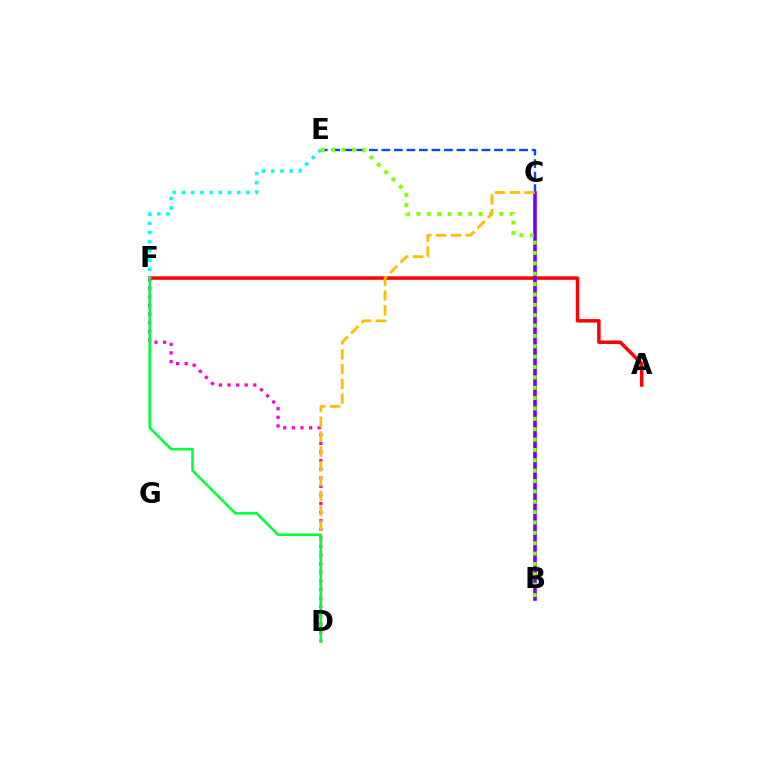{('C', 'E'): [{'color': '#004bff', 'line_style': 'dashed', 'thickness': 1.7}], ('A', 'F'): [{'color': '#ff0000', 'line_style': 'solid', 'thickness': 2.51}], ('B', 'C'): [{'color': '#7200ff', 'line_style': 'solid', 'thickness': 2.6}], ('B', 'E'): [{'color': '#84ff00', 'line_style': 'dotted', 'thickness': 2.82}], ('D', 'F'): [{'color': '#ff00cf', 'line_style': 'dotted', 'thickness': 2.34}, {'color': '#00ff39', 'line_style': 'solid', 'thickness': 1.84}], ('C', 'D'): [{'color': '#ffbd00', 'line_style': 'dashed', 'thickness': 2.01}], ('E', 'F'): [{'color': '#00fff6', 'line_style': 'dotted', 'thickness': 2.5}]}